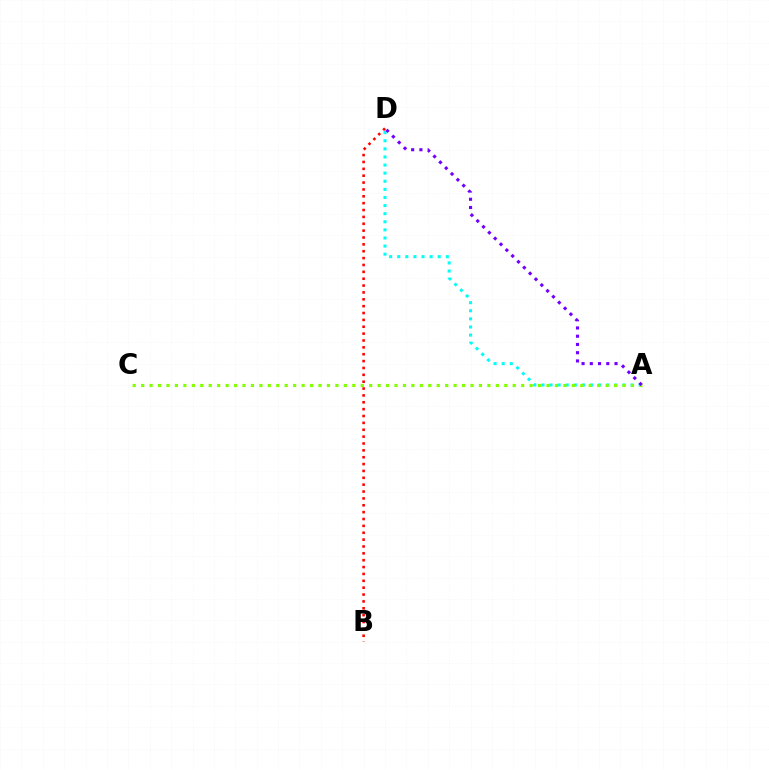{('A', 'D'): [{'color': '#00fff6', 'line_style': 'dotted', 'thickness': 2.2}, {'color': '#7200ff', 'line_style': 'dotted', 'thickness': 2.24}], ('A', 'C'): [{'color': '#84ff00', 'line_style': 'dotted', 'thickness': 2.29}], ('B', 'D'): [{'color': '#ff0000', 'line_style': 'dotted', 'thickness': 1.87}]}